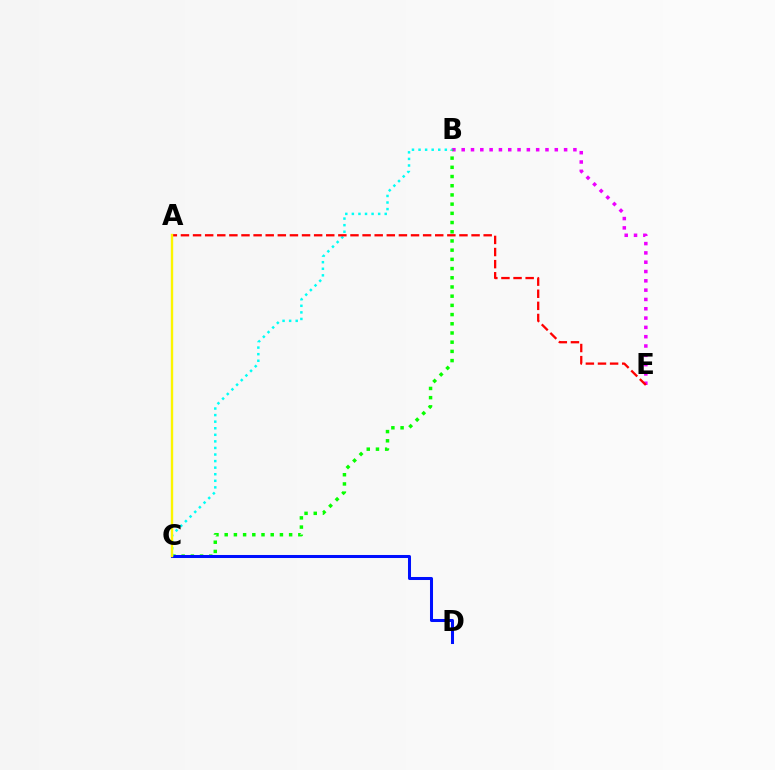{('B', 'E'): [{'color': '#ee00ff', 'line_style': 'dotted', 'thickness': 2.53}], ('B', 'C'): [{'color': '#08ff00', 'line_style': 'dotted', 'thickness': 2.5}, {'color': '#00fff6', 'line_style': 'dotted', 'thickness': 1.79}], ('C', 'D'): [{'color': '#0010ff', 'line_style': 'solid', 'thickness': 2.18}], ('A', 'E'): [{'color': '#ff0000', 'line_style': 'dashed', 'thickness': 1.65}], ('A', 'C'): [{'color': '#fcf500', 'line_style': 'solid', 'thickness': 1.72}]}